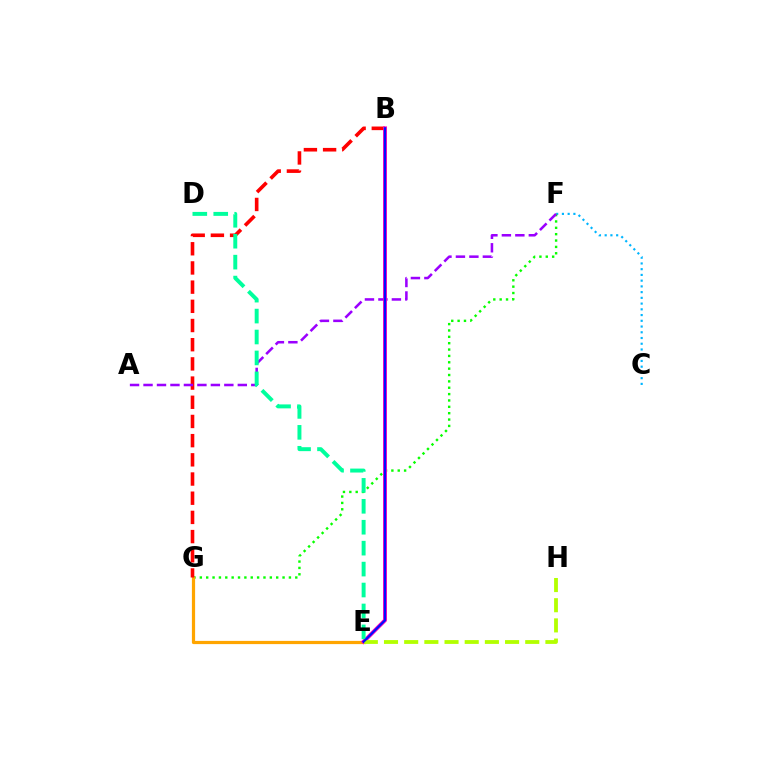{('C', 'F'): [{'color': '#00b5ff', 'line_style': 'dotted', 'thickness': 1.56}], ('F', 'G'): [{'color': '#08ff00', 'line_style': 'dotted', 'thickness': 1.73}], ('E', 'G'): [{'color': '#ffa500', 'line_style': 'solid', 'thickness': 2.31}], ('B', 'G'): [{'color': '#ff0000', 'line_style': 'dashed', 'thickness': 2.61}], ('A', 'F'): [{'color': '#9b00ff', 'line_style': 'dashed', 'thickness': 1.83}], ('B', 'E'): [{'color': '#ff00bd', 'line_style': 'solid', 'thickness': 2.81}, {'color': '#0010ff', 'line_style': 'solid', 'thickness': 1.62}], ('E', 'H'): [{'color': '#b3ff00', 'line_style': 'dashed', 'thickness': 2.74}], ('D', 'E'): [{'color': '#00ff9d', 'line_style': 'dashed', 'thickness': 2.84}]}